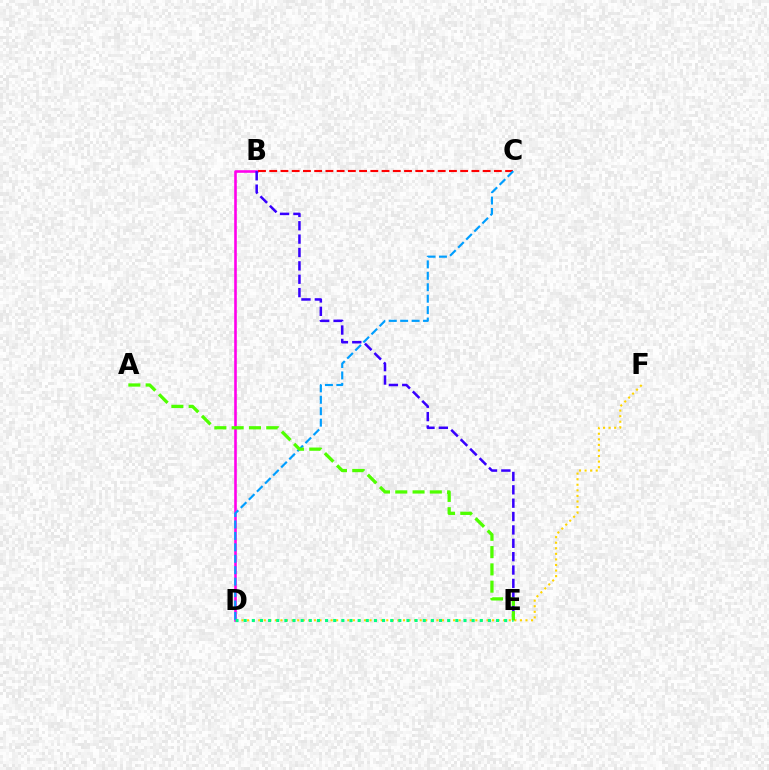{('B', 'D'): [{'color': '#ff00ed', 'line_style': 'solid', 'thickness': 1.87}], ('B', 'E'): [{'color': '#3700ff', 'line_style': 'dashed', 'thickness': 1.82}], ('D', 'F'): [{'color': '#ffd500', 'line_style': 'dotted', 'thickness': 1.51}], ('B', 'C'): [{'color': '#ff0000', 'line_style': 'dashed', 'thickness': 1.53}], ('C', 'D'): [{'color': '#009eff', 'line_style': 'dashed', 'thickness': 1.55}], ('D', 'E'): [{'color': '#00ff86', 'line_style': 'dotted', 'thickness': 2.21}], ('A', 'E'): [{'color': '#4fff00', 'line_style': 'dashed', 'thickness': 2.35}]}